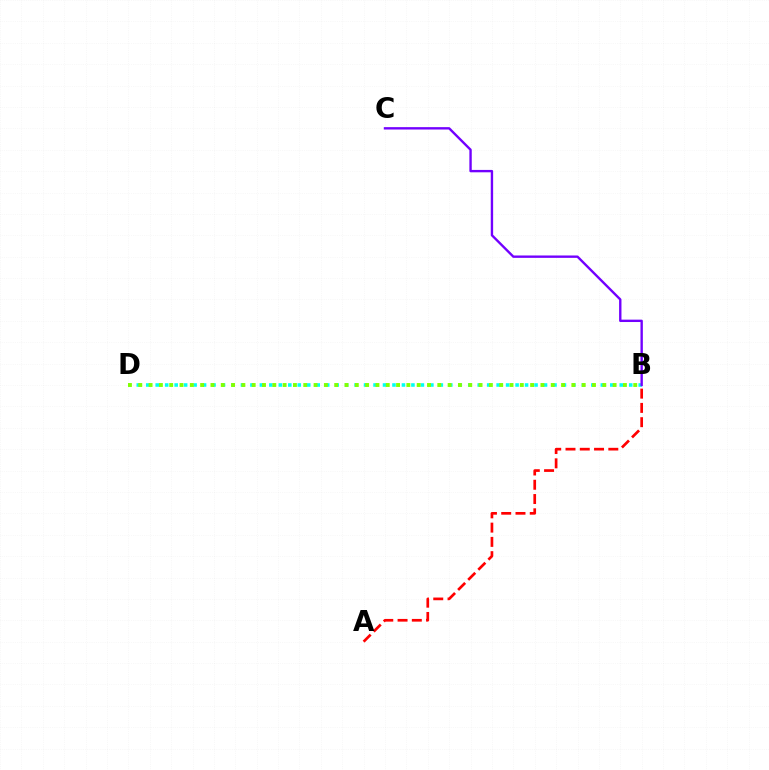{('B', 'D'): [{'color': '#00fff6', 'line_style': 'dotted', 'thickness': 2.57}, {'color': '#84ff00', 'line_style': 'dotted', 'thickness': 2.8}], ('A', 'B'): [{'color': '#ff0000', 'line_style': 'dashed', 'thickness': 1.94}], ('B', 'C'): [{'color': '#7200ff', 'line_style': 'solid', 'thickness': 1.71}]}